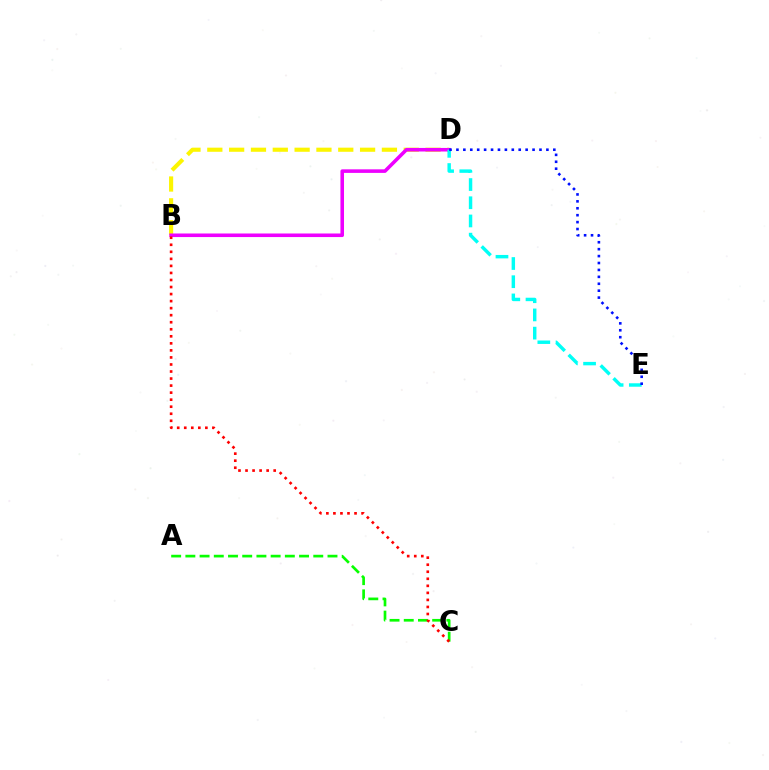{('B', 'D'): [{'color': '#fcf500', 'line_style': 'dashed', 'thickness': 2.96}, {'color': '#ee00ff', 'line_style': 'solid', 'thickness': 2.57}], ('A', 'C'): [{'color': '#08ff00', 'line_style': 'dashed', 'thickness': 1.93}], ('D', 'E'): [{'color': '#00fff6', 'line_style': 'dashed', 'thickness': 2.47}, {'color': '#0010ff', 'line_style': 'dotted', 'thickness': 1.88}], ('B', 'C'): [{'color': '#ff0000', 'line_style': 'dotted', 'thickness': 1.91}]}